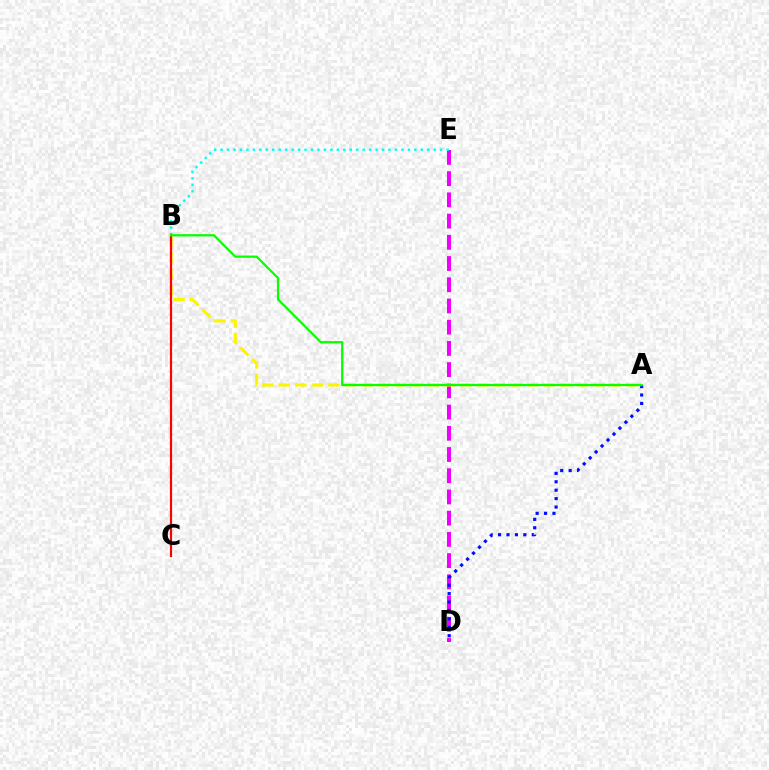{('D', 'E'): [{'color': '#ee00ff', 'line_style': 'dashed', 'thickness': 2.88}], ('A', 'B'): [{'color': '#fcf500', 'line_style': 'dashed', 'thickness': 2.25}, {'color': '#08ff00', 'line_style': 'solid', 'thickness': 1.63}], ('B', 'E'): [{'color': '#00fff6', 'line_style': 'dotted', 'thickness': 1.75}], ('A', 'D'): [{'color': '#0010ff', 'line_style': 'dotted', 'thickness': 2.29}], ('B', 'C'): [{'color': '#ff0000', 'line_style': 'solid', 'thickness': 1.58}]}